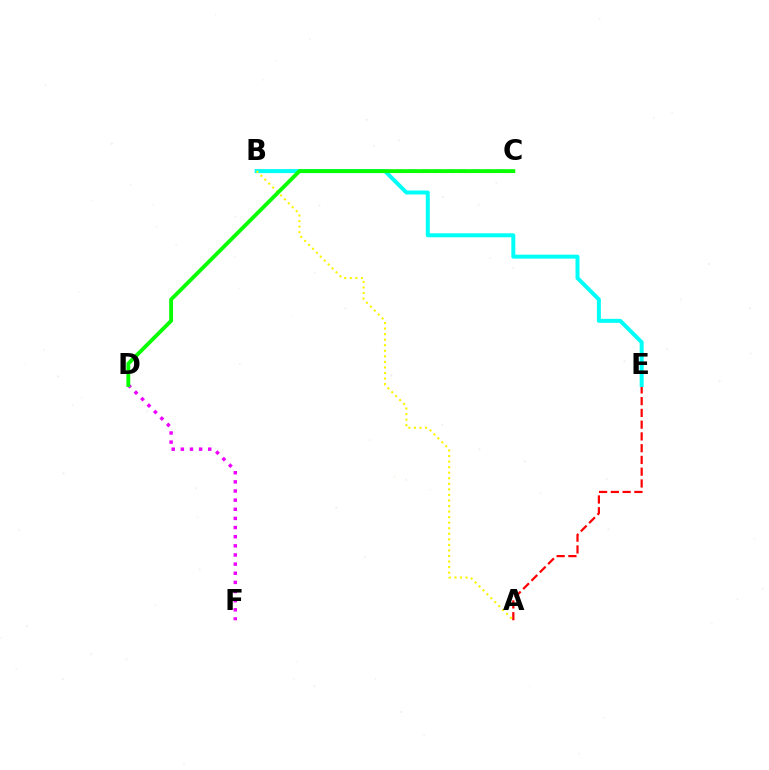{('B', 'C'): [{'color': '#0010ff', 'line_style': 'dashed', 'thickness': 1.71}], ('A', 'E'): [{'color': '#ff0000', 'line_style': 'dashed', 'thickness': 1.6}], ('B', 'E'): [{'color': '#00fff6', 'line_style': 'solid', 'thickness': 2.86}], ('D', 'F'): [{'color': '#ee00ff', 'line_style': 'dotted', 'thickness': 2.48}], ('A', 'B'): [{'color': '#fcf500', 'line_style': 'dotted', 'thickness': 1.51}], ('C', 'D'): [{'color': '#08ff00', 'line_style': 'solid', 'thickness': 2.77}]}